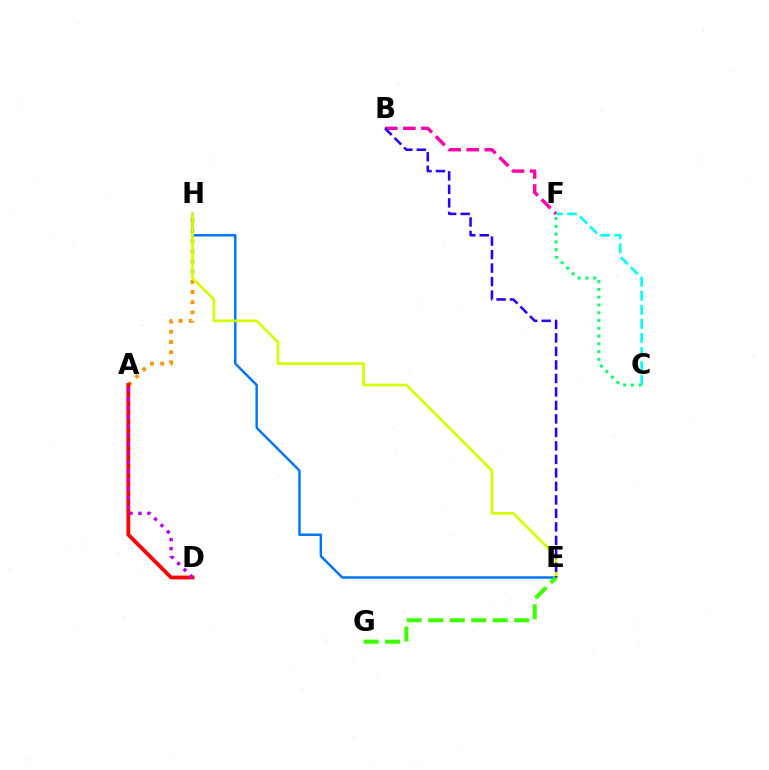{('A', 'H'): [{'color': '#ff9400', 'line_style': 'dotted', 'thickness': 2.77}], ('B', 'F'): [{'color': '#ff00ac', 'line_style': 'dashed', 'thickness': 2.45}], ('C', 'F'): [{'color': '#00fff6', 'line_style': 'dashed', 'thickness': 1.91}, {'color': '#00ff5c', 'line_style': 'dotted', 'thickness': 2.11}], ('E', 'H'): [{'color': '#0074ff', 'line_style': 'solid', 'thickness': 1.76}, {'color': '#d1ff00', 'line_style': 'solid', 'thickness': 1.94}], ('E', 'G'): [{'color': '#3dff00', 'line_style': 'dashed', 'thickness': 2.92}], ('A', 'D'): [{'color': '#ff0000', 'line_style': 'solid', 'thickness': 2.74}, {'color': '#b900ff', 'line_style': 'dotted', 'thickness': 2.44}], ('B', 'E'): [{'color': '#2500ff', 'line_style': 'dashed', 'thickness': 1.83}]}